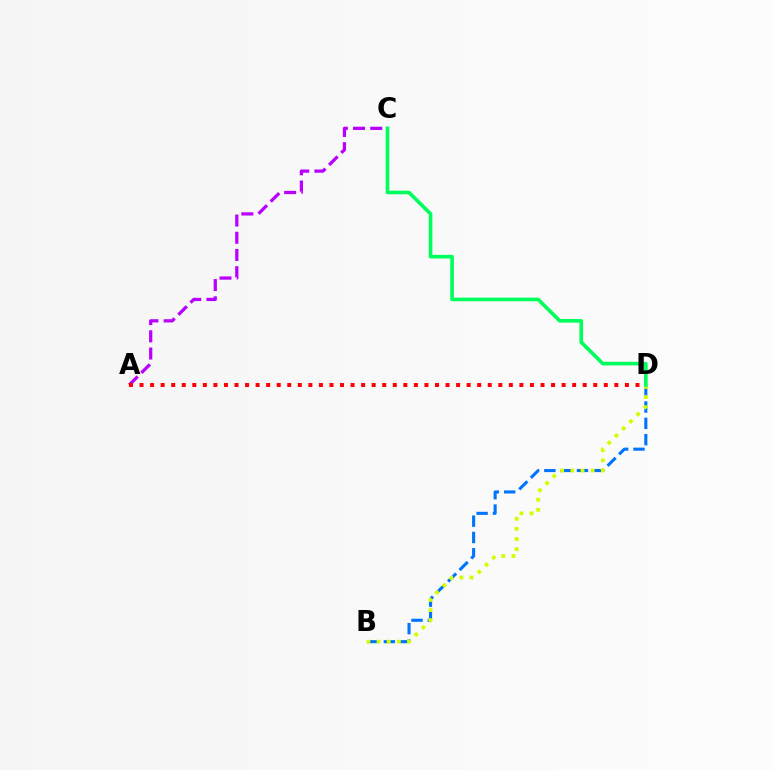{('B', 'D'): [{'color': '#0074ff', 'line_style': 'dashed', 'thickness': 2.22}, {'color': '#d1ff00', 'line_style': 'dotted', 'thickness': 2.76}], ('A', 'C'): [{'color': '#b900ff', 'line_style': 'dashed', 'thickness': 2.34}], ('A', 'D'): [{'color': '#ff0000', 'line_style': 'dotted', 'thickness': 2.87}], ('C', 'D'): [{'color': '#00ff5c', 'line_style': 'solid', 'thickness': 2.62}]}